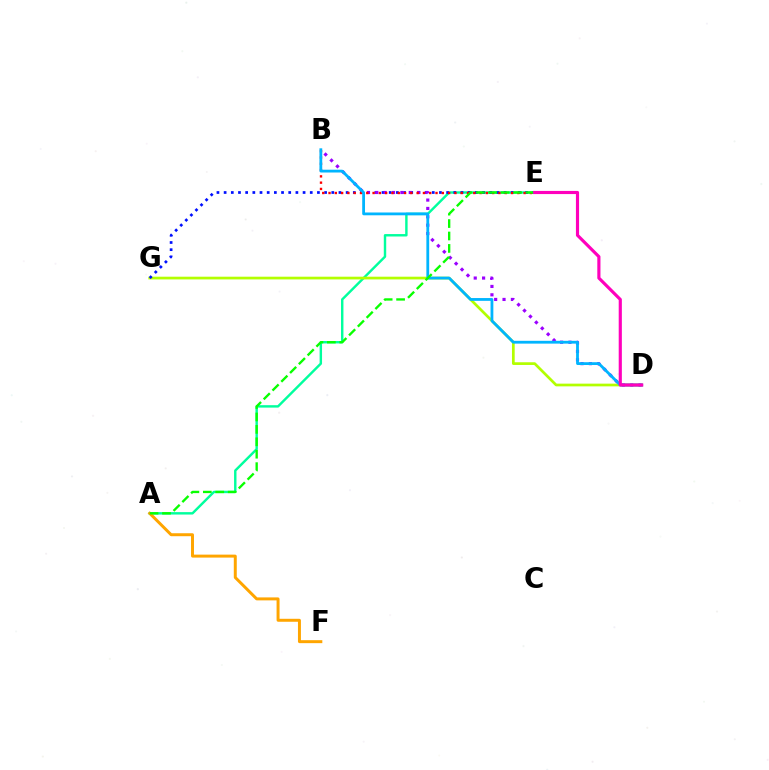{('A', 'E'): [{'color': '#00ff9d', 'line_style': 'solid', 'thickness': 1.75}, {'color': '#08ff00', 'line_style': 'dashed', 'thickness': 1.69}], ('D', 'G'): [{'color': '#b3ff00', 'line_style': 'solid', 'thickness': 1.95}], ('E', 'G'): [{'color': '#0010ff', 'line_style': 'dotted', 'thickness': 1.95}], ('B', 'D'): [{'color': '#9b00ff', 'line_style': 'dotted', 'thickness': 2.27}, {'color': '#00b5ff', 'line_style': 'solid', 'thickness': 2.01}], ('B', 'E'): [{'color': '#ff0000', 'line_style': 'dotted', 'thickness': 1.71}], ('A', 'F'): [{'color': '#ffa500', 'line_style': 'solid', 'thickness': 2.14}], ('D', 'E'): [{'color': '#ff00bd', 'line_style': 'solid', 'thickness': 2.27}]}